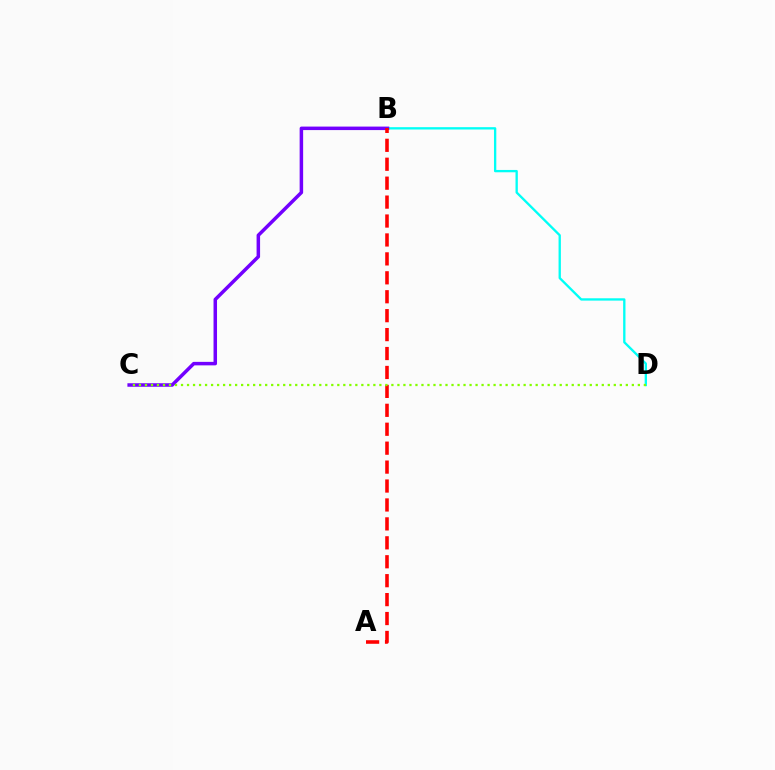{('B', 'D'): [{'color': '#00fff6', 'line_style': 'solid', 'thickness': 1.68}], ('B', 'C'): [{'color': '#7200ff', 'line_style': 'solid', 'thickness': 2.52}], ('A', 'B'): [{'color': '#ff0000', 'line_style': 'dashed', 'thickness': 2.57}], ('C', 'D'): [{'color': '#84ff00', 'line_style': 'dotted', 'thickness': 1.63}]}